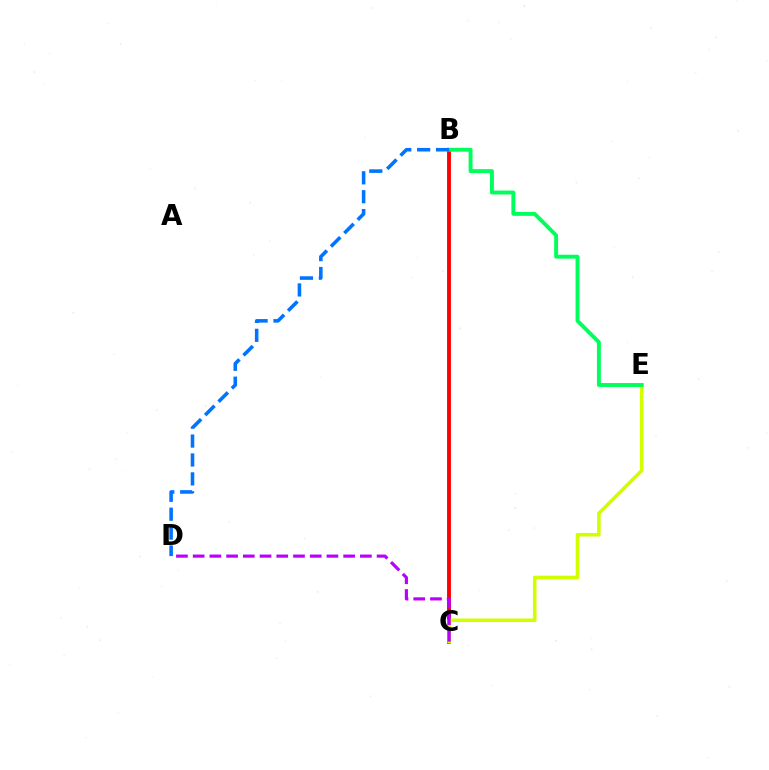{('B', 'C'): [{'color': '#ff0000', 'line_style': 'solid', 'thickness': 2.79}], ('C', 'E'): [{'color': '#d1ff00', 'line_style': 'solid', 'thickness': 2.57}], ('B', 'E'): [{'color': '#00ff5c', 'line_style': 'solid', 'thickness': 2.81}], ('C', 'D'): [{'color': '#b900ff', 'line_style': 'dashed', 'thickness': 2.27}], ('B', 'D'): [{'color': '#0074ff', 'line_style': 'dashed', 'thickness': 2.57}]}